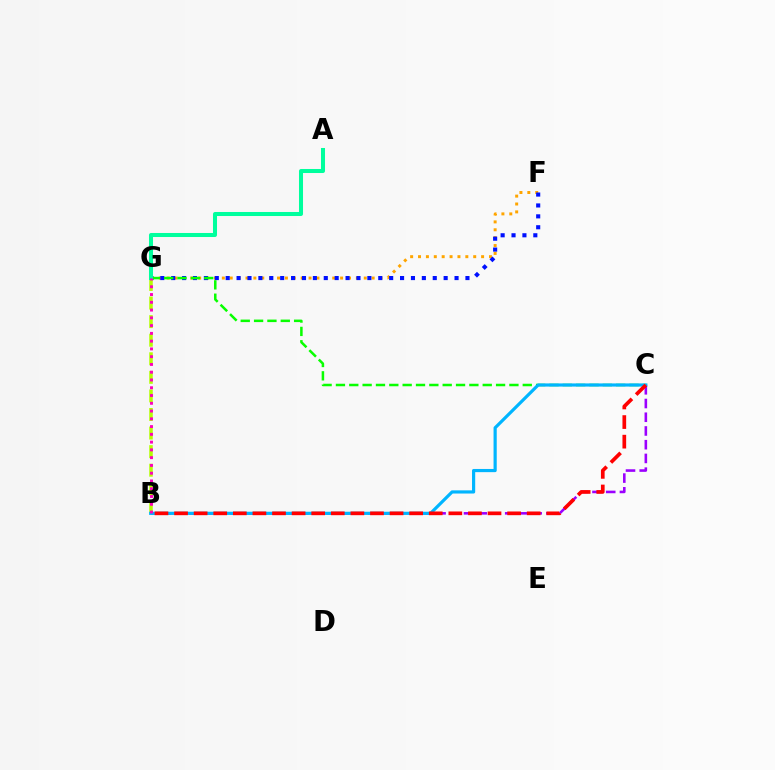{('F', 'G'): [{'color': '#ffa500', 'line_style': 'dotted', 'thickness': 2.14}, {'color': '#0010ff', 'line_style': 'dotted', 'thickness': 2.96}], ('C', 'G'): [{'color': '#08ff00', 'line_style': 'dashed', 'thickness': 1.81}], ('B', 'C'): [{'color': '#9b00ff', 'line_style': 'dashed', 'thickness': 1.86}, {'color': '#00b5ff', 'line_style': 'solid', 'thickness': 2.29}, {'color': '#ff0000', 'line_style': 'dashed', 'thickness': 2.66}], ('B', 'G'): [{'color': '#b3ff00', 'line_style': 'dashed', 'thickness': 2.52}, {'color': '#ff00bd', 'line_style': 'dotted', 'thickness': 2.11}], ('A', 'G'): [{'color': '#00ff9d', 'line_style': 'solid', 'thickness': 2.9}]}